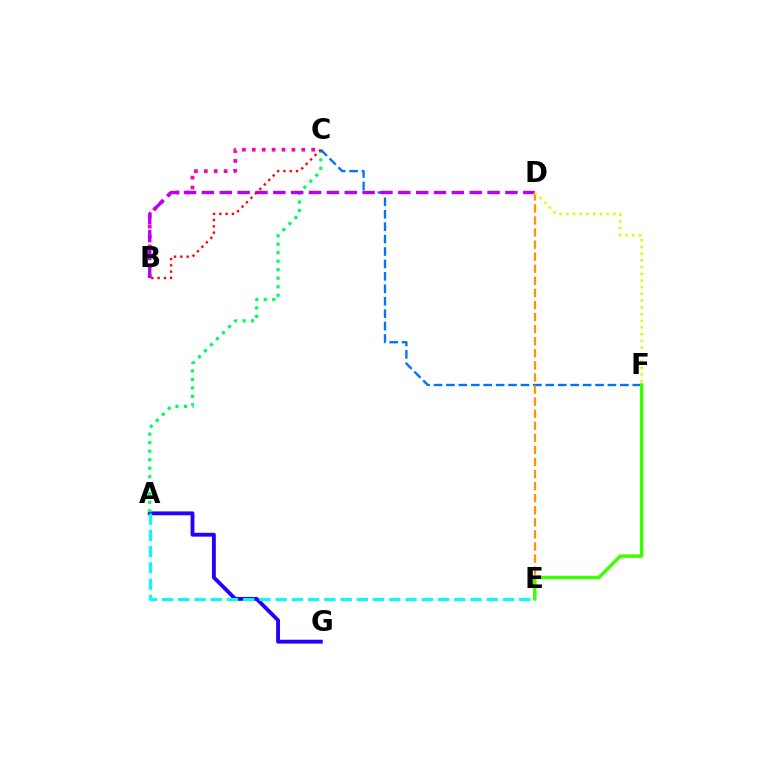{('A', 'G'): [{'color': '#2500ff', 'line_style': 'solid', 'thickness': 2.78}], ('A', 'C'): [{'color': '#00ff5c', 'line_style': 'dotted', 'thickness': 2.31}], ('B', 'C'): [{'color': '#ff00ac', 'line_style': 'dotted', 'thickness': 2.69}, {'color': '#ff0000', 'line_style': 'dotted', 'thickness': 1.71}], ('C', 'F'): [{'color': '#0074ff', 'line_style': 'dashed', 'thickness': 1.69}], ('B', 'D'): [{'color': '#b900ff', 'line_style': 'dashed', 'thickness': 2.43}], ('D', 'E'): [{'color': '#ff9400', 'line_style': 'dashed', 'thickness': 1.64}], ('D', 'F'): [{'color': '#d1ff00', 'line_style': 'dotted', 'thickness': 1.82}], ('A', 'E'): [{'color': '#00fff6', 'line_style': 'dashed', 'thickness': 2.21}], ('E', 'F'): [{'color': '#3dff00', 'line_style': 'solid', 'thickness': 2.46}]}